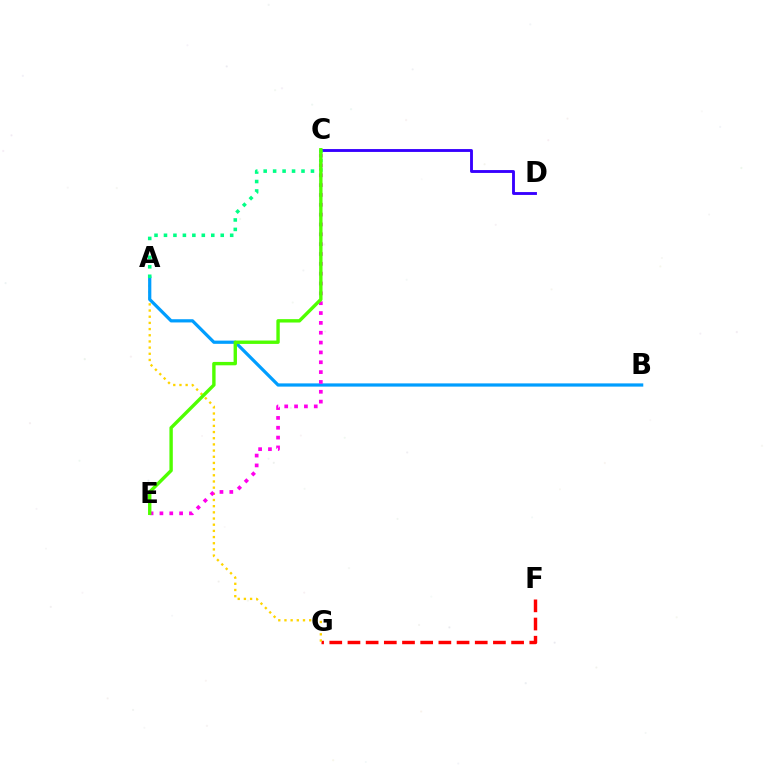{('C', 'D'): [{'color': '#3700ff', 'line_style': 'solid', 'thickness': 2.07}], ('F', 'G'): [{'color': '#ff0000', 'line_style': 'dashed', 'thickness': 2.47}], ('A', 'G'): [{'color': '#ffd500', 'line_style': 'dotted', 'thickness': 1.68}], ('A', 'B'): [{'color': '#009eff', 'line_style': 'solid', 'thickness': 2.32}], ('C', 'E'): [{'color': '#ff00ed', 'line_style': 'dotted', 'thickness': 2.67}, {'color': '#4fff00', 'line_style': 'solid', 'thickness': 2.44}], ('A', 'C'): [{'color': '#00ff86', 'line_style': 'dotted', 'thickness': 2.57}]}